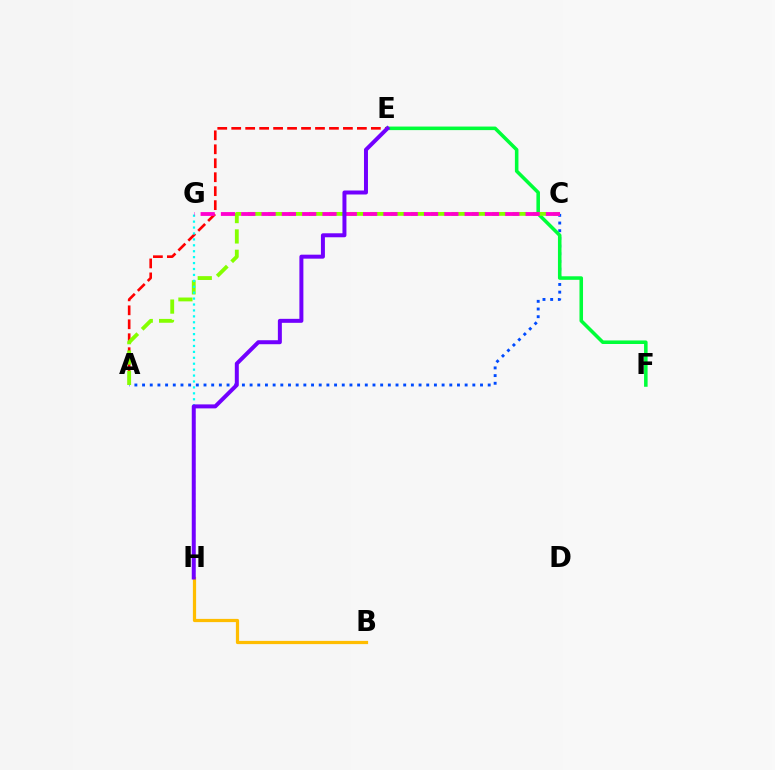{('B', 'H'): [{'color': '#ffbd00', 'line_style': 'solid', 'thickness': 2.31}], ('A', 'C'): [{'color': '#004bff', 'line_style': 'dotted', 'thickness': 2.09}, {'color': '#84ff00', 'line_style': 'dashed', 'thickness': 2.77}], ('A', 'E'): [{'color': '#ff0000', 'line_style': 'dashed', 'thickness': 1.9}], ('E', 'F'): [{'color': '#00ff39', 'line_style': 'solid', 'thickness': 2.55}], ('G', 'H'): [{'color': '#00fff6', 'line_style': 'dotted', 'thickness': 1.61}], ('C', 'G'): [{'color': '#ff00cf', 'line_style': 'dashed', 'thickness': 2.76}], ('E', 'H'): [{'color': '#7200ff', 'line_style': 'solid', 'thickness': 2.87}]}